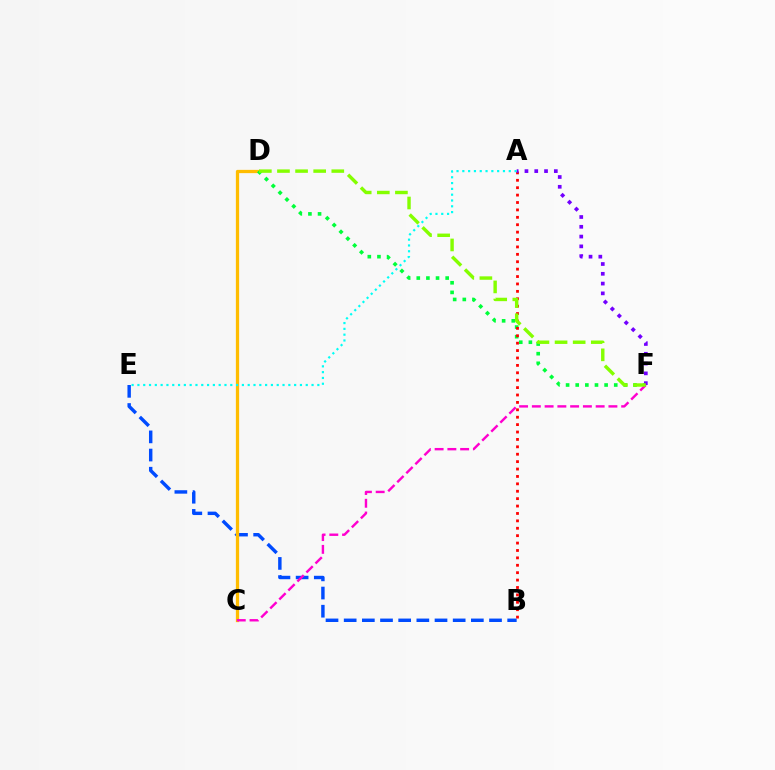{('B', 'E'): [{'color': '#004bff', 'line_style': 'dashed', 'thickness': 2.47}], ('C', 'D'): [{'color': '#ffbd00', 'line_style': 'solid', 'thickness': 2.36}], ('D', 'F'): [{'color': '#00ff39', 'line_style': 'dotted', 'thickness': 2.62}, {'color': '#84ff00', 'line_style': 'dashed', 'thickness': 2.46}], ('C', 'F'): [{'color': '#ff00cf', 'line_style': 'dashed', 'thickness': 1.73}], ('A', 'B'): [{'color': '#ff0000', 'line_style': 'dotted', 'thickness': 2.01}], ('A', 'F'): [{'color': '#7200ff', 'line_style': 'dotted', 'thickness': 2.66}], ('A', 'E'): [{'color': '#00fff6', 'line_style': 'dotted', 'thickness': 1.58}]}